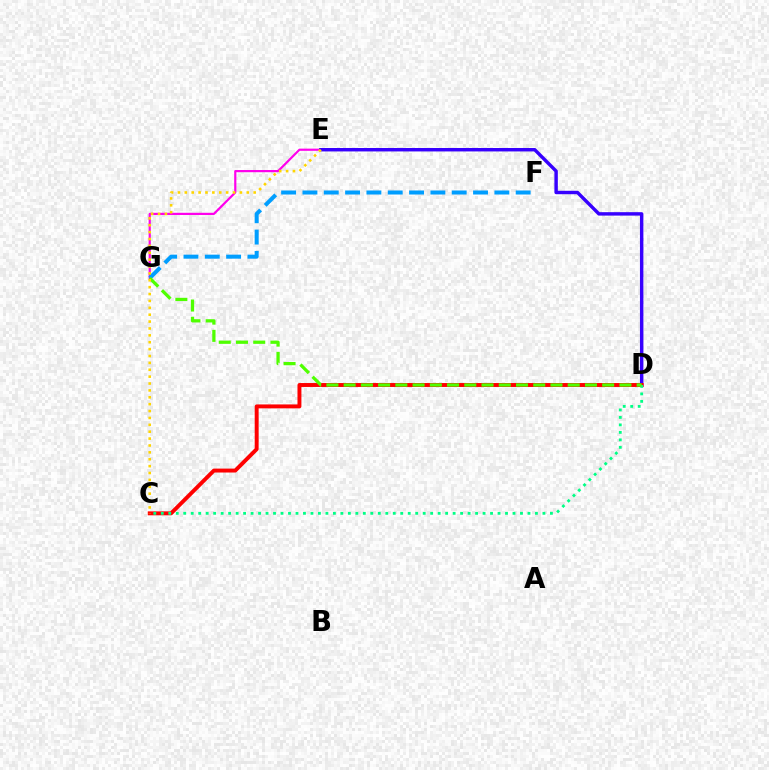{('E', 'G'): [{'color': '#ff00ed', 'line_style': 'solid', 'thickness': 1.58}], ('D', 'E'): [{'color': '#3700ff', 'line_style': 'solid', 'thickness': 2.47}], ('F', 'G'): [{'color': '#009eff', 'line_style': 'dashed', 'thickness': 2.9}], ('C', 'D'): [{'color': '#ff0000', 'line_style': 'solid', 'thickness': 2.83}, {'color': '#00ff86', 'line_style': 'dotted', 'thickness': 2.03}], ('D', 'G'): [{'color': '#4fff00', 'line_style': 'dashed', 'thickness': 2.34}], ('C', 'E'): [{'color': '#ffd500', 'line_style': 'dotted', 'thickness': 1.87}]}